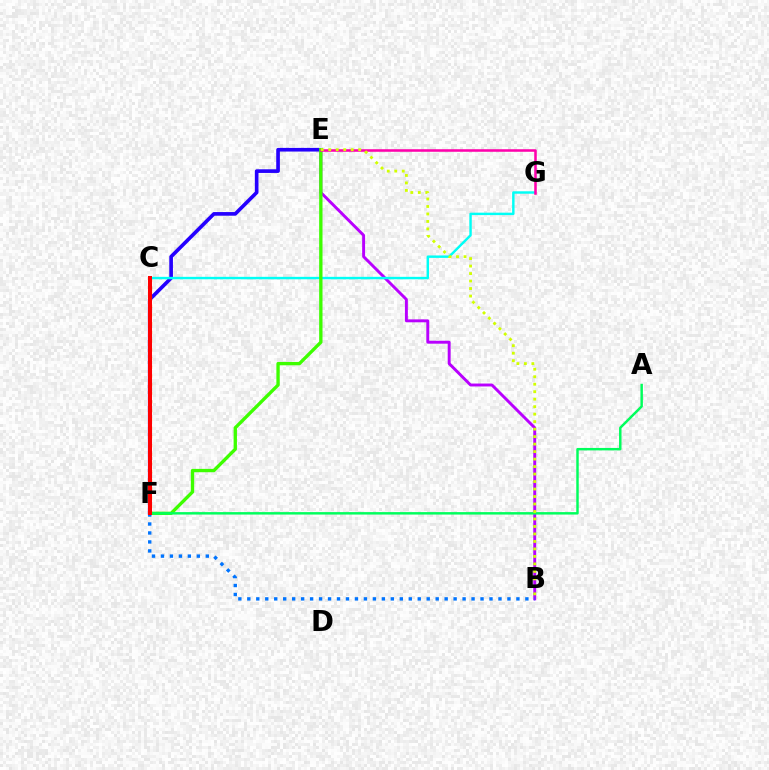{('B', 'E'): [{'color': '#b900ff', 'line_style': 'solid', 'thickness': 2.1}, {'color': '#d1ff00', 'line_style': 'dotted', 'thickness': 2.03}], ('E', 'F'): [{'color': '#2500ff', 'line_style': 'solid', 'thickness': 2.63}, {'color': '#3dff00', 'line_style': 'solid', 'thickness': 2.4}], ('C', 'F'): [{'color': '#ff9400', 'line_style': 'dotted', 'thickness': 2.37}, {'color': '#ff0000', 'line_style': 'solid', 'thickness': 2.88}], ('C', 'G'): [{'color': '#00fff6', 'line_style': 'solid', 'thickness': 1.75}], ('B', 'F'): [{'color': '#0074ff', 'line_style': 'dotted', 'thickness': 2.44}], ('E', 'G'): [{'color': '#ff00ac', 'line_style': 'solid', 'thickness': 1.84}], ('A', 'F'): [{'color': '#00ff5c', 'line_style': 'solid', 'thickness': 1.77}]}